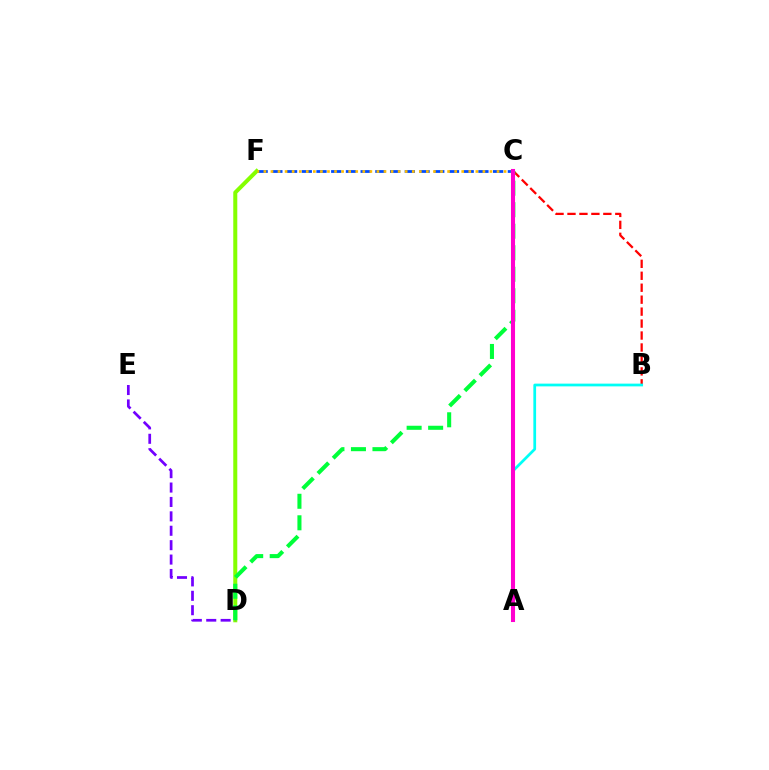{('C', 'F'): [{'color': '#004bff', 'line_style': 'dashed', 'thickness': 2.0}, {'color': '#ffbd00', 'line_style': 'dotted', 'thickness': 1.92}], ('D', 'F'): [{'color': '#84ff00', 'line_style': 'solid', 'thickness': 2.9}], ('B', 'C'): [{'color': '#ff0000', 'line_style': 'dashed', 'thickness': 1.62}], ('A', 'B'): [{'color': '#00fff6', 'line_style': 'solid', 'thickness': 1.97}], ('D', 'E'): [{'color': '#7200ff', 'line_style': 'dashed', 'thickness': 1.96}], ('C', 'D'): [{'color': '#00ff39', 'line_style': 'dashed', 'thickness': 2.92}], ('A', 'C'): [{'color': '#ff00cf', 'line_style': 'solid', 'thickness': 2.93}]}